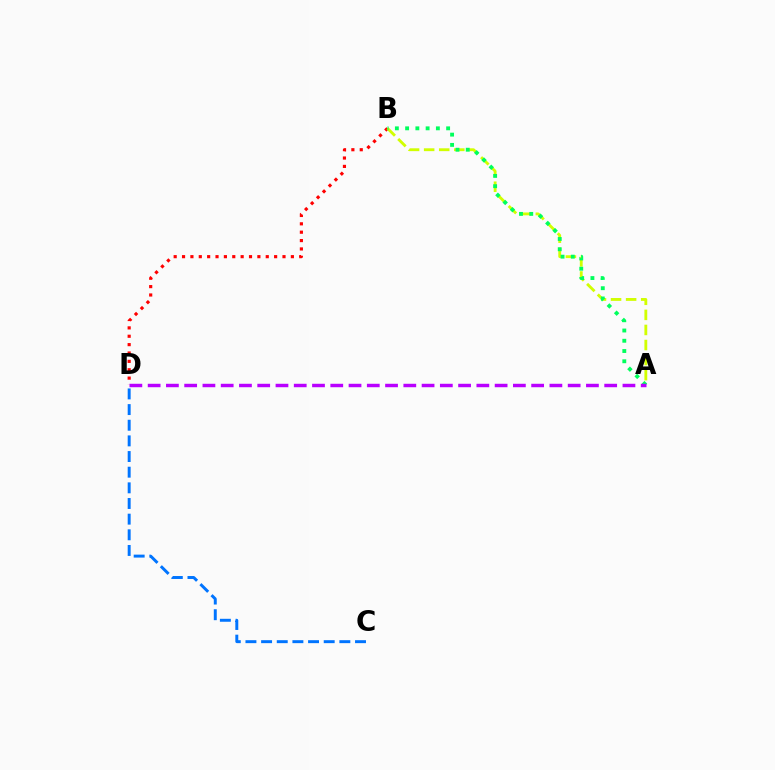{('B', 'D'): [{'color': '#ff0000', 'line_style': 'dotted', 'thickness': 2.27}], ('A', 'B'): [{'color': '#d1ff00', 'line_style': 'dashed', 'thickness': 2.05}, {'color': '#00ff5c', 'line_style': 'dotted', 'thickness': 2.79}], ('C', 'D'): [{'color': '#0074ff', 'line_style': 'dashed', 'thickness': 2.13}], ('A', 'D'): [{'color': '#b900ff', 'line_style': 'dashed', 'thickness': 2.48}]}